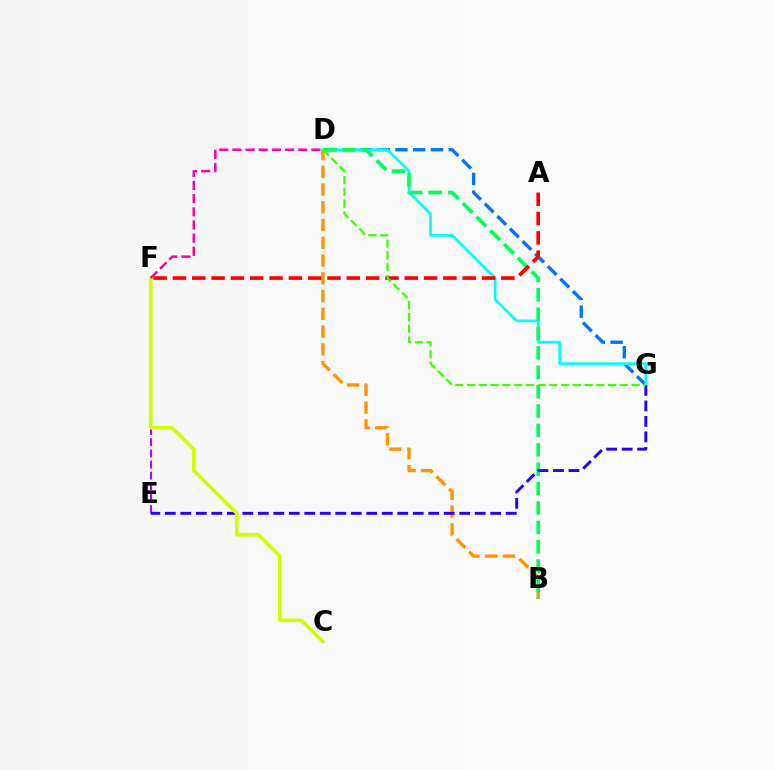{('B', 'D'): [{'color': '#ff9400', 'line_style': 'dashed', 'thickness': 2.41}, {'color': '#00ff5c', 'line_style': 'dashed', 'thickness': 2.63}], ('E', 'F'): [{'color': '#b900ff', 'line_style': 'dashed', 'thickness': 1.51}], ('D', 'G'): [{'color': '#0074ff', 'line_style': 'dashed', 'thickness': 2.41}, {'color': '#00fff6', 'line_style': 'solid', 'thickness': 1.95}, {'color': '#3dff00', 'line_style': 'dashed', 'thickness': 1.6}], ('E', 'G'): [{'color': '#2500ff', 'line_style': 'dashed', 'thickness': 2.1}], ('A', 'F'): [{'color': '#ff0000', 'line_style': 'dashed', 'thickness': 2.62}], ('C', 'F'): [{'color': '#d1ff00', 'line_style': 'solid', 'thickness': 2.62}], ('D', 'F'): [{'color': '#ff00ac', 'line_style': 'dashed', 'thickness': 1.79}]}